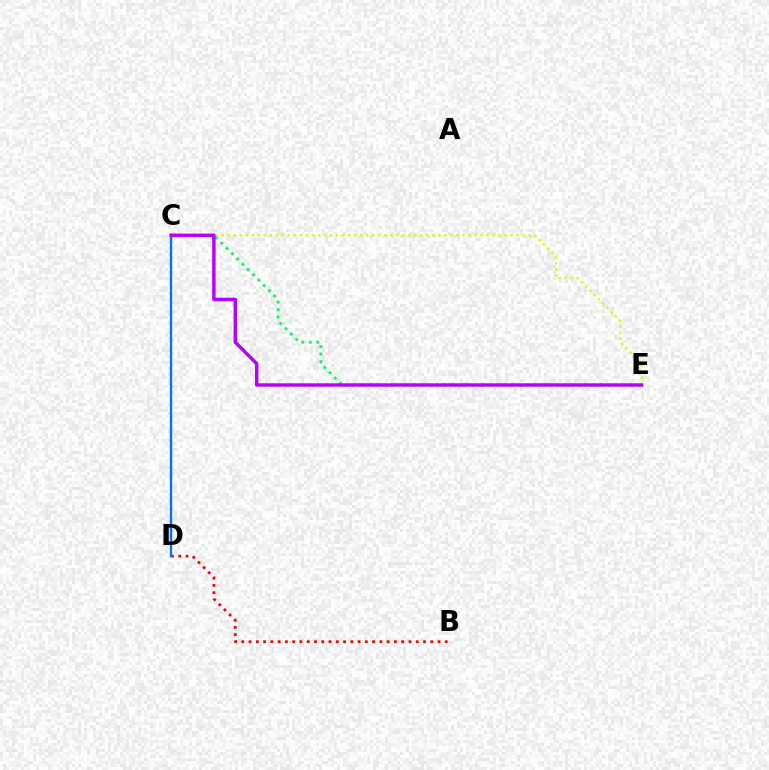{('C', 'E'): [{'color': '#d1ff00', 'line_style': 'dotted', 'thickness': 1.63}, {'color': '#00ff5c', 'line_style': 'dotted', 'thickness': 2.03}, {'color': '#b900ff', 'line_style': 'solid', 'thickness': 2.46}], ('B', 'D'): [{'color': '#ff0000', 'line_style': 'dotted', 'thickness': 1.97}], ('C', 'D'): [{'color': '#0074ff', 'line_style': 'solid', 'thickness': 1.71}]}